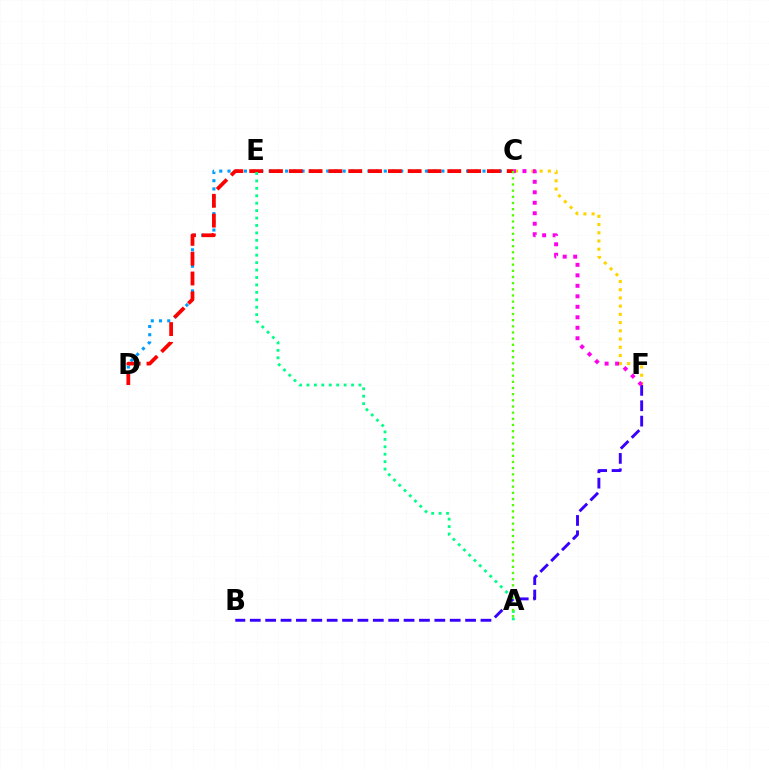{('C', 'F'): [{'color': '#ffd500', 'line_style': 'dotted', 'thickness': 2.23}, {'color': '#ff00ed', 'line_style': 'dotted', 'thickness': 2.85}], ('C', 'D'): [{'color': '#009eff', 'line_style': 'dotted', 'thickness': 2.24}, {'color': '#ff0000', 'line_style': 'dashed', 'thickness': 2.69}], ('B', 'F'): [{'color': '#3700ff', 'line_style': 'dashed', 'thickness': 2.09}], ('A', 'E'): [{'color': '#00ff86', 'line_style': 'dotted', 'thickness': 2.02}], ('A', 'C'): [{'color': '#4fff00', 'line_style': 'dotted', 'thickness': 1.68}]}